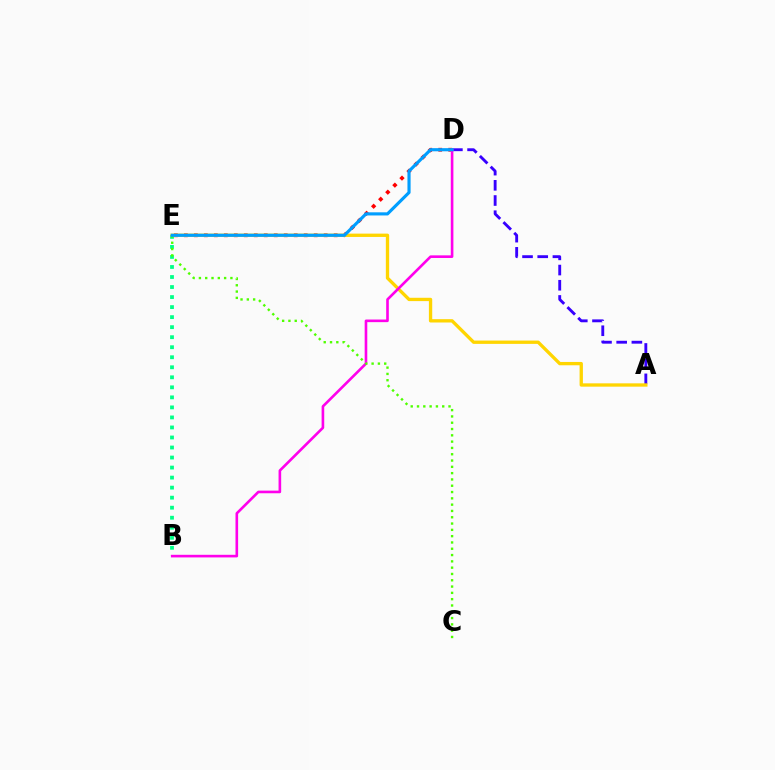{('B', 'E'): [{'color': '#00ff86', 'line_style': 'dotted', 'thickness': 2.72}], ('A', 'D'): [{'color': '#3700ff', 'line_style': 'dashed', 'thickness': 2.06}], ('D', 'E'): [{'color': '#ff0000', 'line_style': 'dotted', 'thickness': 2.71}, {'color': '#009eff', 'line_style': 'solid', 'thickness': 2.26}], ('A', 'E'): [{'color': '#ffd500', 'line_style': 'solid', 'thickness': 2.39}], ('B', 'D'): [{'color': '#ff00ed', 'line_style': 'solid', 'thickness': 1.89}], ('C', 'E'): [{'color': '#4fff00', 'line_style': 'dotted', 'thickness': 1.71}]}